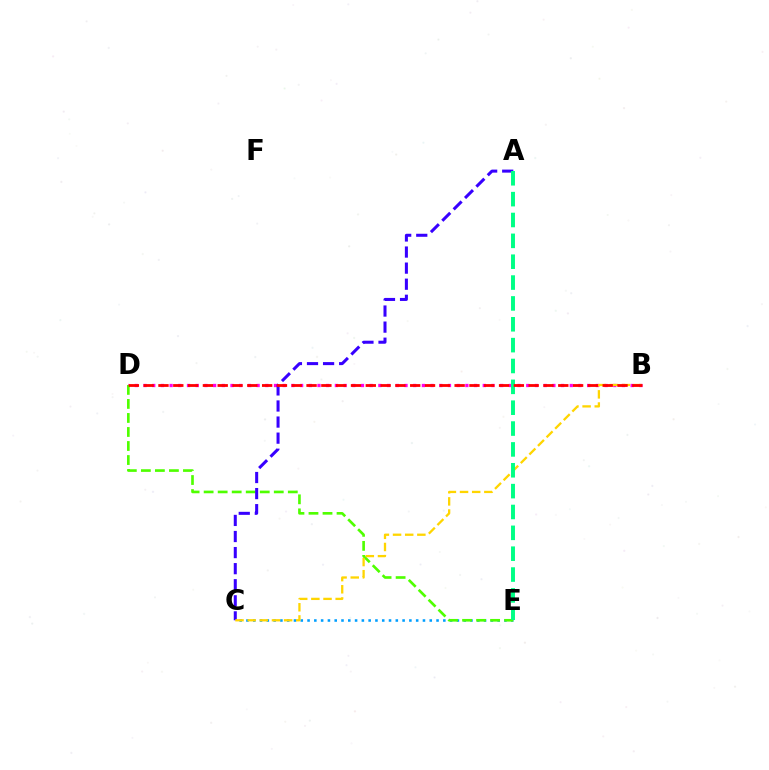{('B', 'D'): [{'color': '#ff00ed', 'line_style': 'dotted', 'thickness': 2.36}, {'color': '#ff0000', 'line_style': 'dashed', 'thickness': 2.01}], ('C', 'E'): [{'color': '#009eff', 'line_style': 'dotted', 'thickness': 1.84}], ('D', 'E'): [{'color': '#4fff00', 'line_style': 'dashed', 'thickness': 1.91}], ('A', 'C'): [{'color': '#3700ff', 'line_style': 'dashed', 'thickness': 2.18}], ('B', 'C'): [{'color': '#ffd500', 'line_style': 'dashed', 'thickness': 1.65}], ('A', 'E'): [{'color': '#00ff86', 'line_style': 'dashed', 'thickness': 2.83}]}